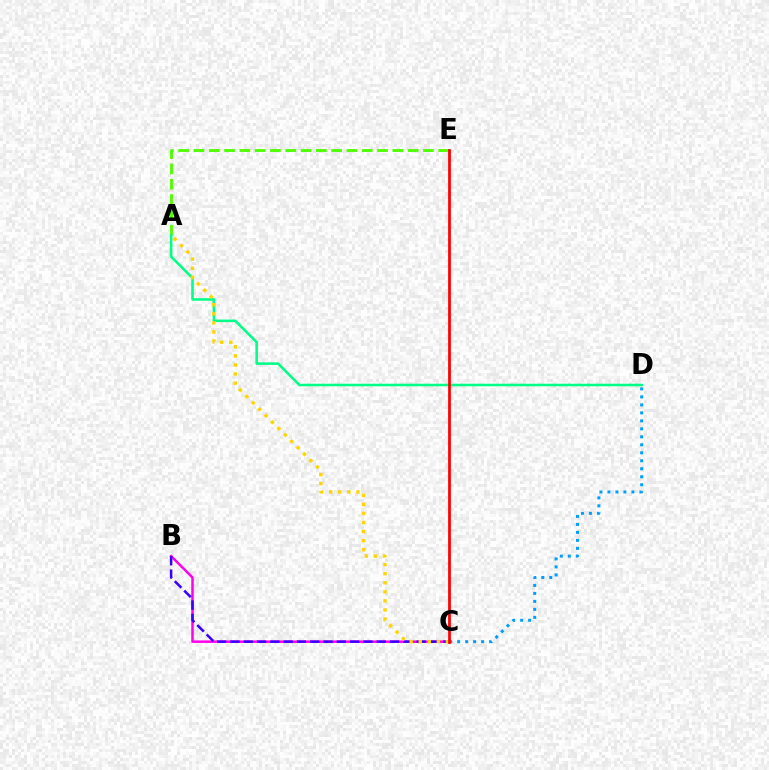{('A', 'E'): [{'color': '#4fff00', 'line_style': 'dashed', 'thickness': 2.08}], ('C', 'D'): [{'color': '#009eff', 'line_style': 'dotted', 'thickness': 2.17}], ('B', 'C'): [{'color': '#ff00ed', 'line_style': 'solid', 'thickness': 1.79}, {'color': '#3700ff', 'line_style': 'dashed', 'thickness': 1.81}], ('A', 'D'): [{'color': '#00ff86', 'line_style': 'solid', 'thickness': 1.85}], ('A', 'C'): [{'color': '#ffd500', 'line_style': 'dotted', 'thickness': 2.46}], ('C', 'E'): [{'color': '#ff0000', 'line_style': 'solid', 'thickness': 1.98}]}